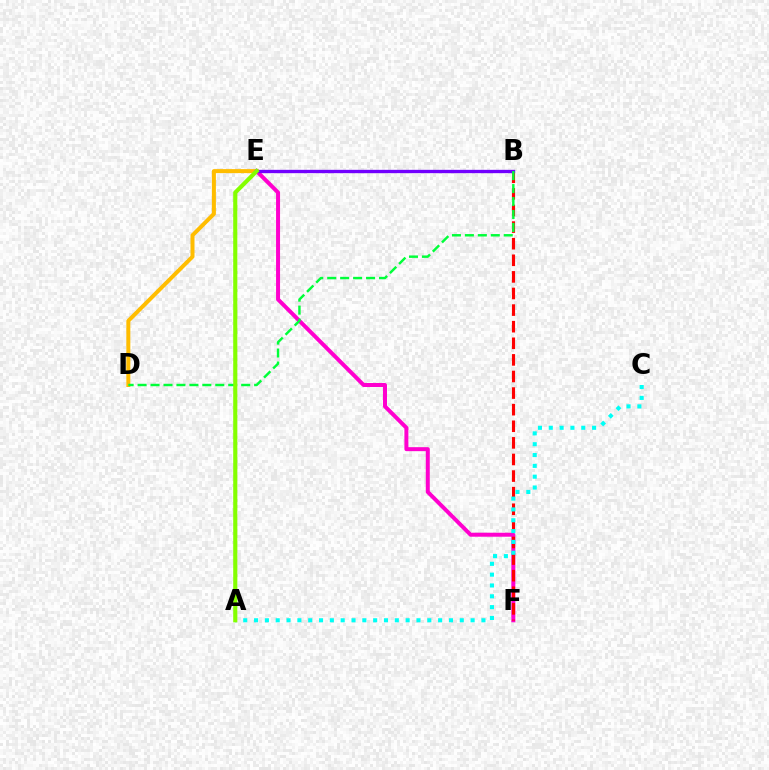{('D', 'E'): [{'color': '#ffbd00', 'line_style': 'solid', 'thickness': 2.88}], ('E', 'F'): [{'color': '#ff00cf', 'line_style': 'solid', 'thickness': 2.87}], ('B', 'E'): [{'color': '#004bff', 'line_style': 'solid', 'thickness': 2.12}, {'color': '#7200ff', 'line_style': 'solid', 'thickness': 2.4}], ('B', 'F'): [{'color': '#ff0000', 'line_style': 'dashed', 'thickness': 2.25}], ('A', 'C'): [{'color': '#00fff6', 'line_style': 'dotted', 'thickness': 2.94}], ('B', 'D'): [{'color': '#00ff39', 'line_style': 'dashed', 'thickness': 1.76}], ('A', 'E'): [{'color': '#84ff00', 'line_style': 'solid', 'thickness': 2.98}]}